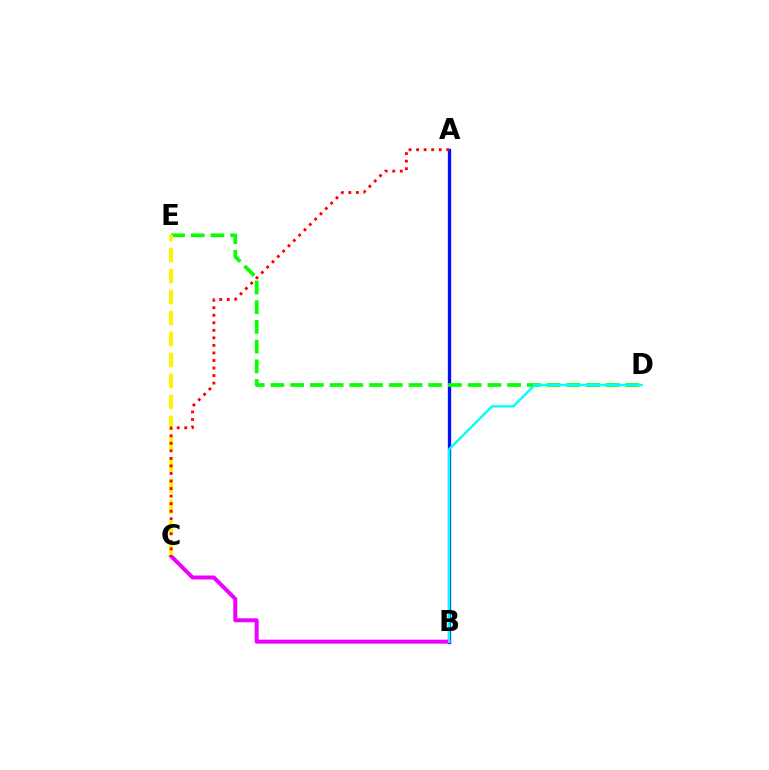{('A', 'B'): [{'color': '#0010ff', 'line_style': 'solid', 'thickness': 2.4}], ('D', 'E'): [{'color': '#08ff00', 'line_style': 'dashed', 'thickness': 2.68}], ('B', 'C'): [{'color': '#ee00ff', 'line_style': 'solid', 'thickness': 2.87}], ('B', 'D'): [{'color': '#00fff6', 'line_style': 'solid', 'thickness': 1.7}], ('C', 'E'): [{'color': '#fcf500', 'line_style': 'dashed', 'thickness': 2.85}], ('A', 'C'): [{'color': '#ff0000', 'line_style': 'dotted', 'thickness': 2.05}]}